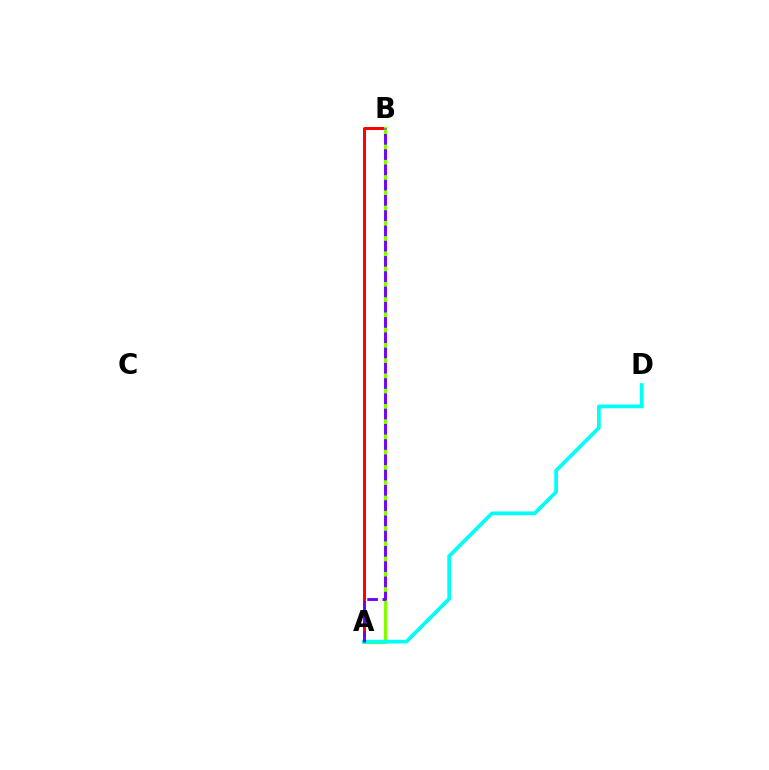{('A', 'B'): [{'color': '#ff0000', 'line_style': 'solid', 'thickness': 2.15}, {'color': '#84ff00', 'line_style': 'solid', 'thickness': 2.32}, {'color': '#7200ff', 'line_style': 'dashed', 'thickness': 2.07}], ('A', 'D'): [{'color': '#00fff6', 'line_style': 'solid', 'thickness': 2.68}]}